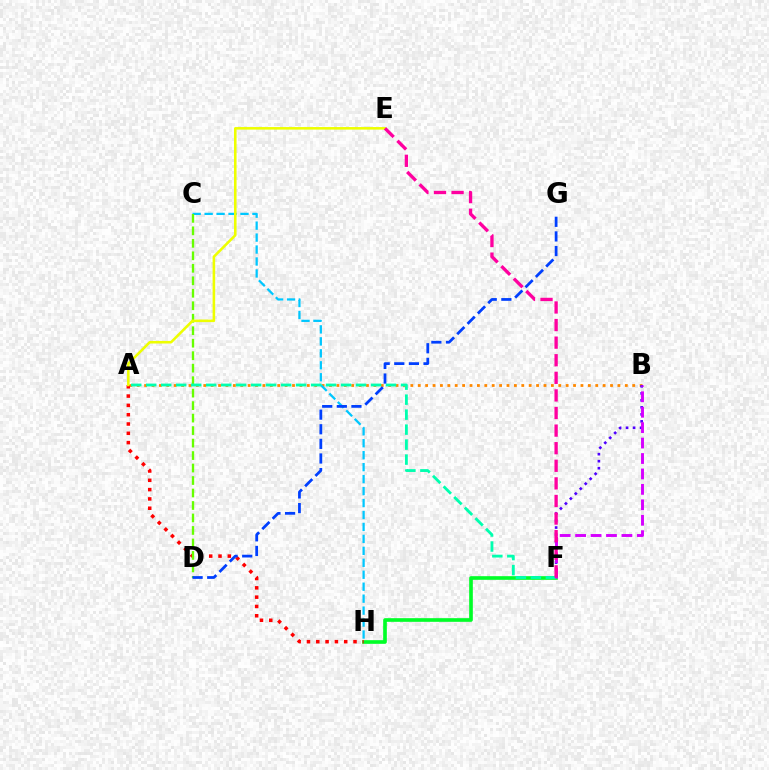{('A', 'B'): [{'color': '#ff8800', 'line_style': 'dotted', 'thickness': 2.01}], ('C', 'H'): [{'color': '#00c7ff', 'line_style': 'dashed', 'thickness': 1.62}], ('F', 'H'): [{'color': '#00ff27', 'line_style': 'solid', 'thickness': 2.63}], ('B', 'F'): [{'color': '#4f00ff', 'line_style': 'dotted', 'thickness': 1.9}, {'color': '#d600ff', 'line_style': 'dashed', 'thickness': 2.1}], ('A', 'H'): [{'color': '#ff0000', 'line_style': 'dotted', 'thickness': 2.53}], ('C', 'D'): [{'color': '#66ff00', 'line_style': 'dashed', 'thickness': 1.7}], ('A', 'F'): [{'color': '#00ffaf', 'line_style': 'dashed', 'thickness': 2.04}], ('A', 'E'): [{'color': '#eeff00', 'line_style': 'solid', 'thickness': 1.85}], ('E', 'F'): [{'color': '#ff00a0', 'line_style': 'dashed', 'thickness': 2.39}], ('D', 'G'): [{'color': '#003fff', 'line_style': 'dashed', 'thickness': 1.99}]}